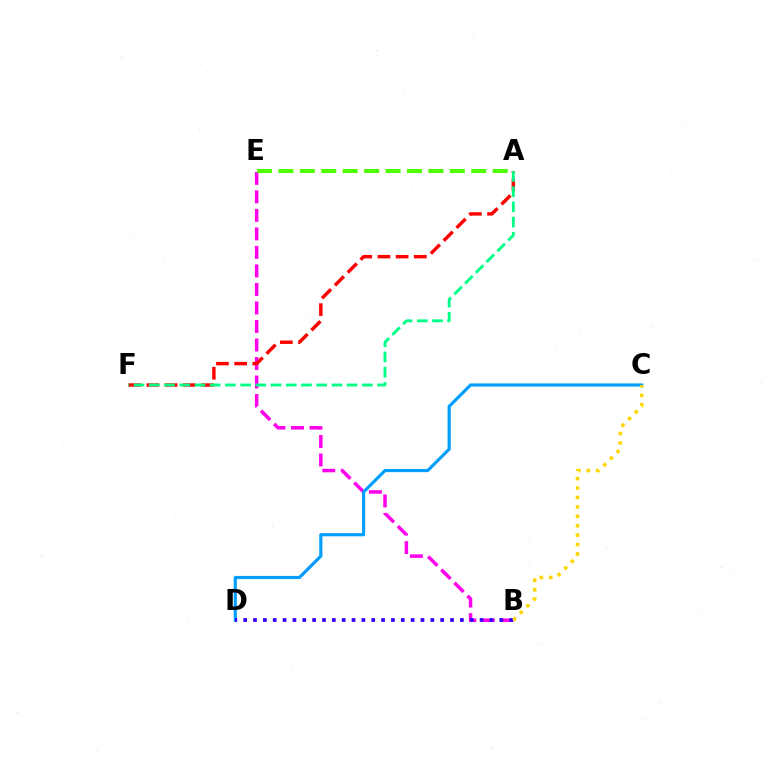{('B', 'E'): [{'color': '#ff00ed', 'line_style': 'dashed', 'thickness': 2.52}], ('A', 'F'): [{'color': '#ff0000', 'line_style': 'dashed', 'thickness': 2.47}, {'color': '#00ff86', 'line_style': 'dashed', 'thickness': 2.07}], ('C', 'D'): [{'color': '#009eff', 'line_style': 'solid', 'thickness': 2.27}], ('B', 'D'): [{'color': '#3700ff', 'line_style': 'dotted', 'thickness': 2.68}], ('A', 'E'): [{'color': '#4fff00', 'line_style': 'dashed', 'thickness': 2.91}], ('B', 'C'): [{'color': '#ffd500', 'line_style': 'dotted', 'thickness': 2.56}]}